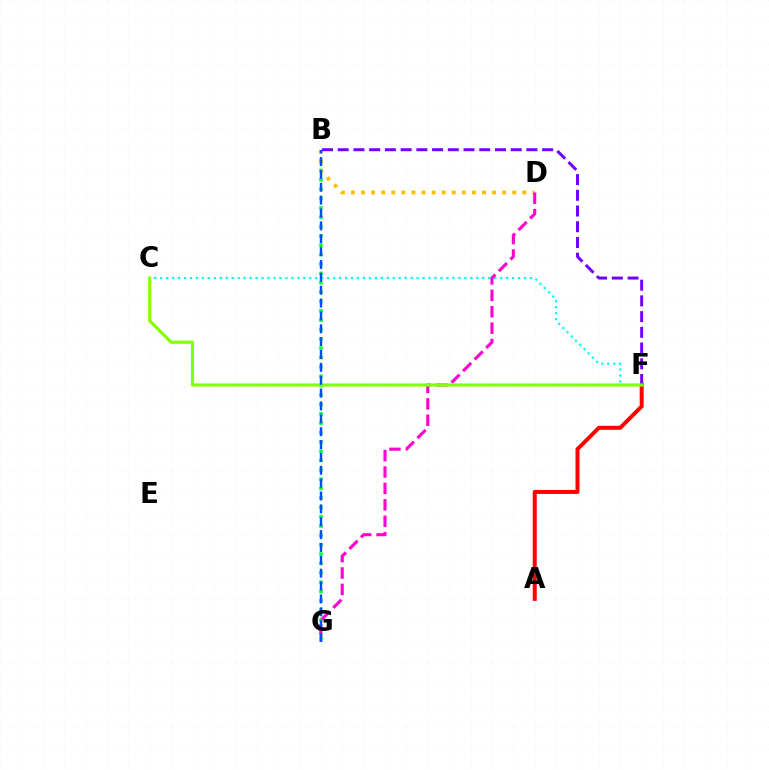{('B', 'G'): [{'color': '#00ff39', 'line_style': 'dotted', 'thickness': 2.54}, {'color': '#004bff', 'line_style': 'dashed', 'thickness': 1.75}], ('B', 'D'): [{'color': '#ffbd00', 'line_style': 'dotted', 'thickness': 2.74}], ('C', 'F'): [{'color': '#00fff6', 'line_style': 'dotted', 'thickness': 1.62}, {'color': '#84ff00', 'line_style': 'solid', 'thickness': 2.27}], ('D', 'G'): [{'color': '#ff00cf', 'line_style': 'dashed', 'thickness': 2.23}], ('A', 'F'): [{'color': '#ff0000', 'line_style': 'solid', 'thickness': 2.86}], ('B', 'F'): [{'color': '#7200ff', 'line_style': 'dashed', 'thickness': 2.14}]}